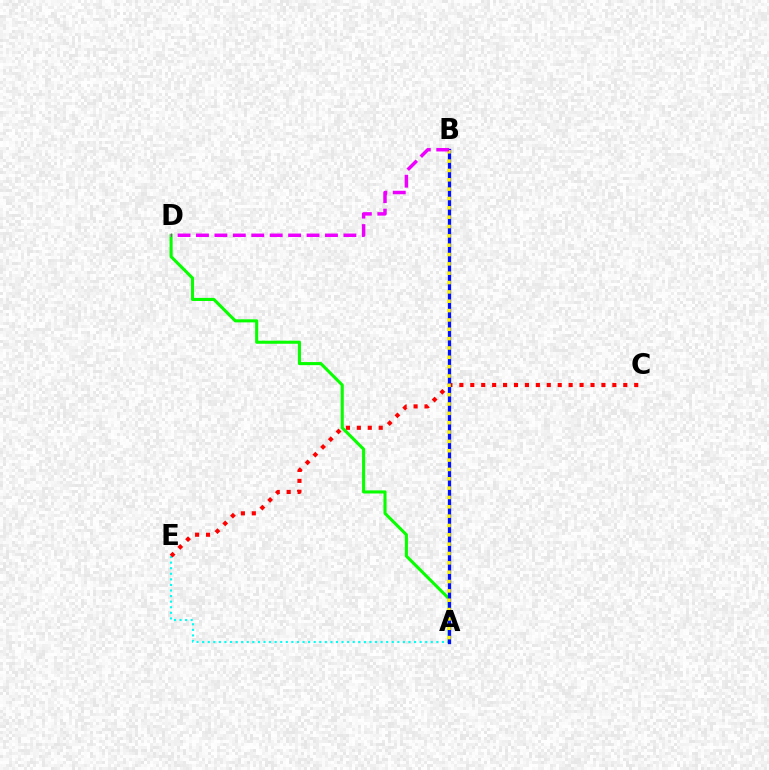{('A', 'E'): [{'color': '#00fff6', 'line_style': 'dotted', 'thickness': 1.52}], ('C', 'E'): [{'color': '#ff0000', 'line_style': 'dotted', 'thickness': 2.97}], ('A', 'D'): [{'color': '#08ff00', 'line_style': 'solid', 'thickness': 2.22}], ('A', 'B'): [{'color': '#0010ff', 'line_style': 'solid', 'thickness': 2.36}, {'color': '#fcf500', 'line_style': 'dotted', 'thickness': 2.54}], ('B', 'D'): [{'color': '#ee00ff', 'line_style': 'dashed', 'thickness': 2.5}]}